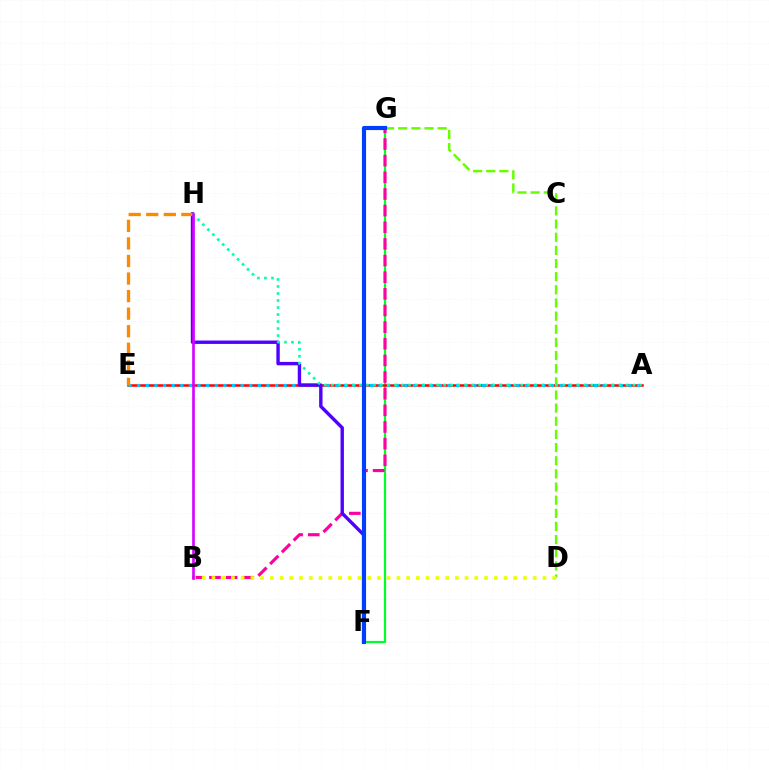{('F', 'G'): [{'color': '#00ff27', 'line_style': 'solid', 'thickness': 1.6}, {'color': '#003fff', 'line_style': 'solid', 'thickness': 2.98}], ('B', 'G'): [{'color': '#ff00a0', 'line_style': 'dashed', 'thickness': 2.26}], ('A', 'E'): [{'color': '#ff0000', 'line_style': 'solid', 'thickness': 1.8}, {'color': '#00c7ff', 'line_style': 'dotted', 'thickness': 2.34}], ('D', 'G'): [{'color': '#66ff00', 'line_style': 'dashed', 'thickness': 1.79}], ('F', 'H'): [{'color': '#4f00ff', 'line_style': 'solid', 'thickness': 2.44}], ('E', 'H'): [{'color': '#ff8800', 'line_style': 'dashed', 'thickness': 2.39}], ('A', 'H'): [{'color': '#00ffaf', 'line_style': 'dotted', 'thickness': 1.91}], ('B', 'D'): [{'color': '#eeff00', 'line_style': 'dotted', 'thickness': 2.64}], ('B', 'H'): [{'color': '#d600ff', 'line_style': 'solid', 'thickness': 1.9}]}